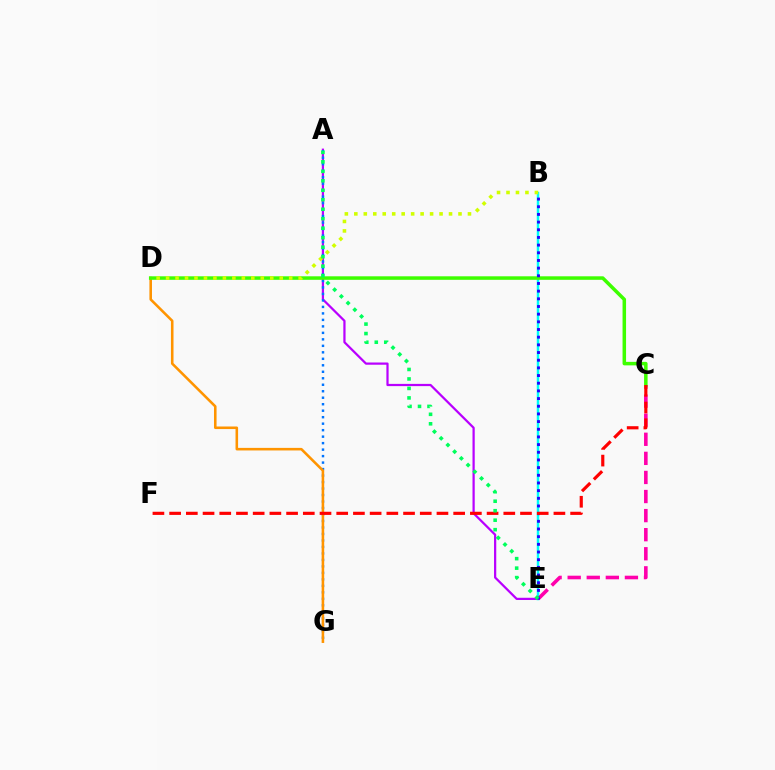{('B', 'E'): [{'color': '#00fff6', 'line_style': 'solid', 'thickness': 1.78}, {'color': '#2500ff', 'line_style': 'dotted', 'thickness': 2.08}], ('A', 'E'): [{'color': '#b900ff', 'line_style': 'solid', 'thickness': 1.6}, {'color': '#00ff5c', 'line_style': 'dotted', 'thickness': 2.58}], ('C', 'E'): [{'color': '#ff00ac', 'line_style': 'dashed', 'thickness': 2.59}], ('A', 'G'): [{'color': '#0074ff', 'line_style': 'dotted', 'thickness': 1.76}], ('D', 'G'): [{'color': '#ff9400', 'line_style': 'solid', 'thickness': 1.85}], ('C', 'D'): [{'color': '#3dff00', 'line_style': 'solid', 'thickness': 2.53}], ('C', 'F'): [{'color': '#ff0000', 'line_style': 'dashed', 'thickness': 2.27}], ('B', 'D'): [{'color': '#d1ff00', 'line_style': 'dotted', 'thickness': 2.57}]}